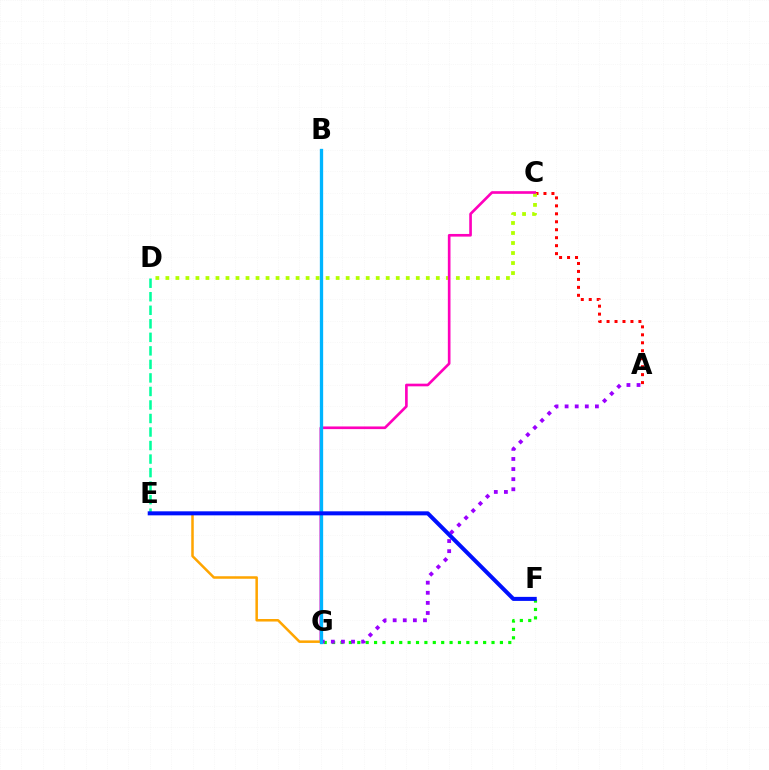{('A', 'C'): [{'color': '#ff0000', 'line_style': 'dotted', 'thickness': 2.16}], ('C', 'D'): [{'color': '#b3ff00', 'line_style': 'dotted', 'thickness': 2.72}], ('F', 'G'): [{'color': '#08ff00', 'line_style': 'dotted', 'thickness': 2.28}], ('C', 'G'): [{'color': '#ff00bd', 'line_style': 'solid', 'thickness': 1.91}], ('A', 'G'): [{'color': '#9b00ff', 'line_style': 'dotted', 'thickness': 2.74}], ('E', 'G'): [{'color': '#ffa500', 'line_style': 'solid', 'thickness': 1.81}], ('D', 'E'): [{'color': '#00ff9d', 'line_style': 'dashed', 'thickness': 1.84}], ('B', 'G'): [{'color': '#00b5ff', 'line_style': 'solid', 'thickness': 2.38}], ('E', 'F'): [{'color': '#0010ff', 'line_style': 'solid', 'thickness': 2.9}]}